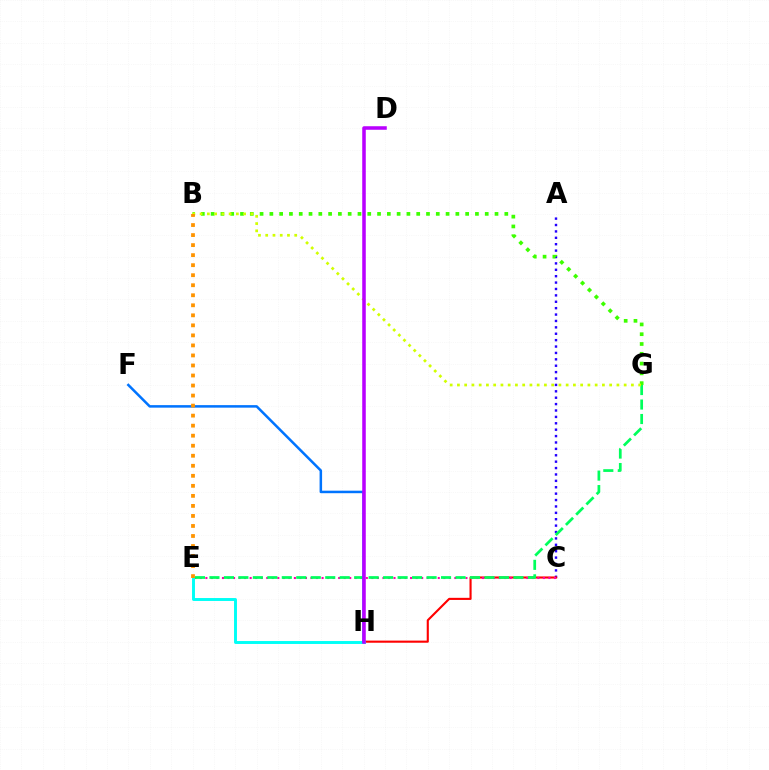{('A', 'C'): [{'color': '#2500ff', 'line_style': 'dotted', 'thickness': 1.74}], ('C', 'H'): [{'color': '#ff0000', 'line_style': 'solid', 'thickness': 1.52}], ('C', 'E'): [{'color': '#ff00ac', 'line_style': 'dotted', 'thickness': 1.5}], ('E', 'G'): [{'color': '#00ff5c', 'line_style': 'dashed', 'thickness': 1.97}], ('E', 'H'): [{'color': '#00fff6', 'line_style': 'solid', 'thickness': 2.11}], ('F', 'H'): [{'color': '#0074ff', 'line_style': 'solid', 'thickness': 1.81}], ('B', 'G'): [{'color': '#3dff00', 'line_style': 'dotted', 'thickness': 2.66}, {'color': '#d1ff00', 'line_style': 'dotted', 'thickness': 1.97}], ('D', 'H'): [{'color': '#b900ff', 'line_style': 'solid', 'thickness': 2.55}], ('B', 'E'): [{'color': '#ff9400', 'line_style': 'dotted', 'thickness': 2.73}]}